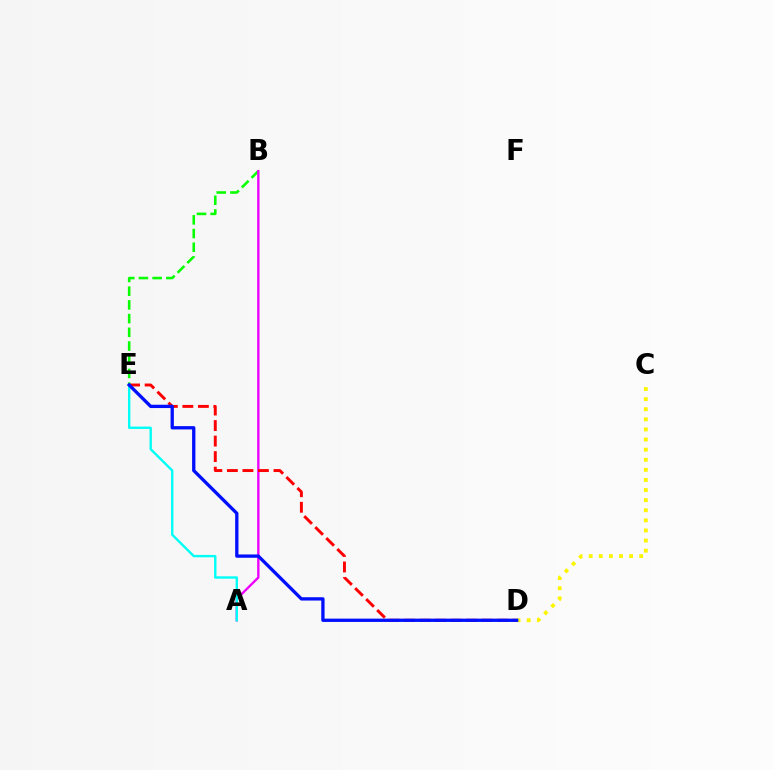{('C', 'D'): [{'color': '#fcf500', 'line_style': 'dotted', 'thickness': 2.74}], ('B', 'E'): [{'color': '#08ff00', 'line_style': 'dashed', 'thickness': 1.86}], ('A', 'B'): [{'color': '#ee00ff', 'line_style': 'solid', 'thickness': 1.7}], ('D', 'E'): [{'color': '#ff0000', 'line_style': 'dashed', 'thickness': 2.11}, {'color': '#0010ff', 'line_style': 'solid', 'thickness': 2.38}], ('A', 'E'): [{'color': '#00fff6', 'line_style': 'solid', 'thickness': 1.71}]}